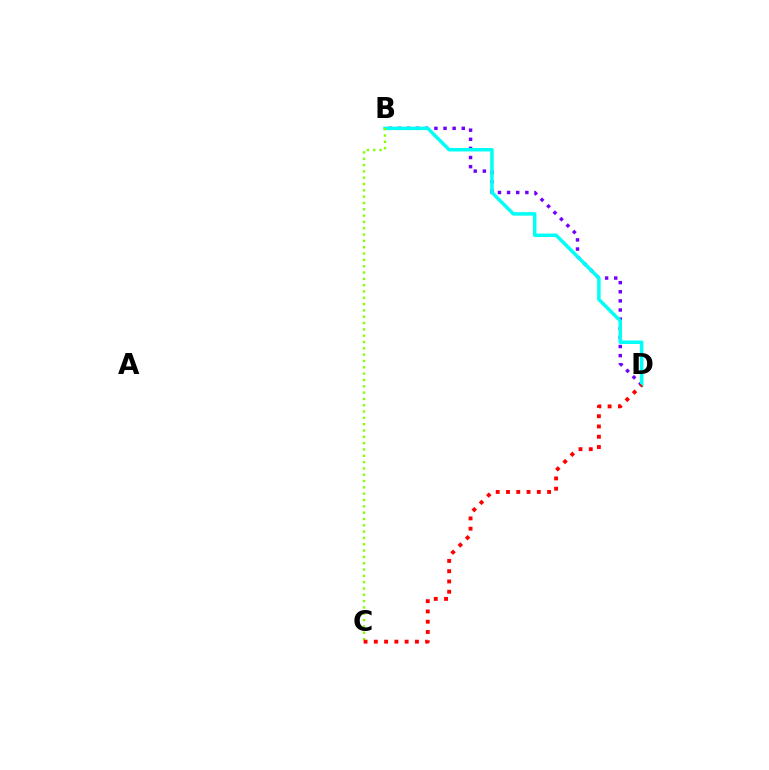{('B', 'D'): [{'color': '#7200ff', 'line_style': 'dotted', 'thickness': 2.48}, {'color': '#00fff6', 'line_style': 'solid', 'thickness': 2.51}], ('B', 'C'): [{'color': '#84ff00', 'line_style': 'dotted', 'thickness': 1.72}], ('C', 'D'): [{'color': '#ff0000', 'line_style': 'dotted', 'thickness': 2.79}]}